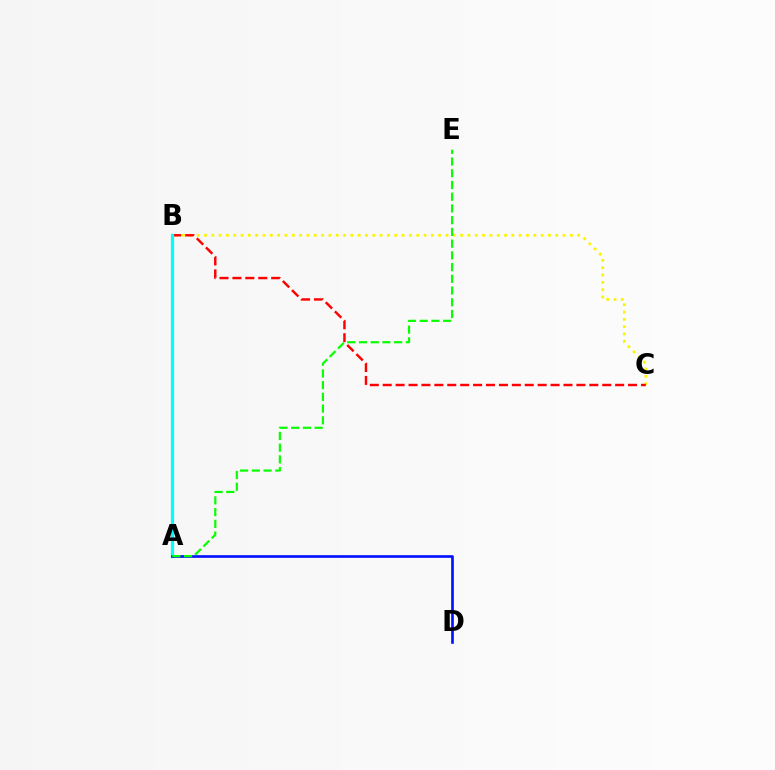{('B', 'C'): [{'color': '#fcf500', 'line_style': 'dotted', 'thickness': 1.99}, {'color': '#ff0000', 'line_style': 'dashed', 'thickness': 1.75}], ('A', 'B'): [{'color': '#ee00ff', 'line_style': 'solid', 'thickness': 2.17}, {'color': '#00fff6', 'line_style': 'solid', 'thickness': 2.3}], ('A', 'D'): [{'color': '#0010ff', 'line_style': 'solid', 'thickness': 1.9}], ('A', 'E'): [{'color': '#08ff00', 'line_style': 'dashed', 'thickness': 1.59}]}